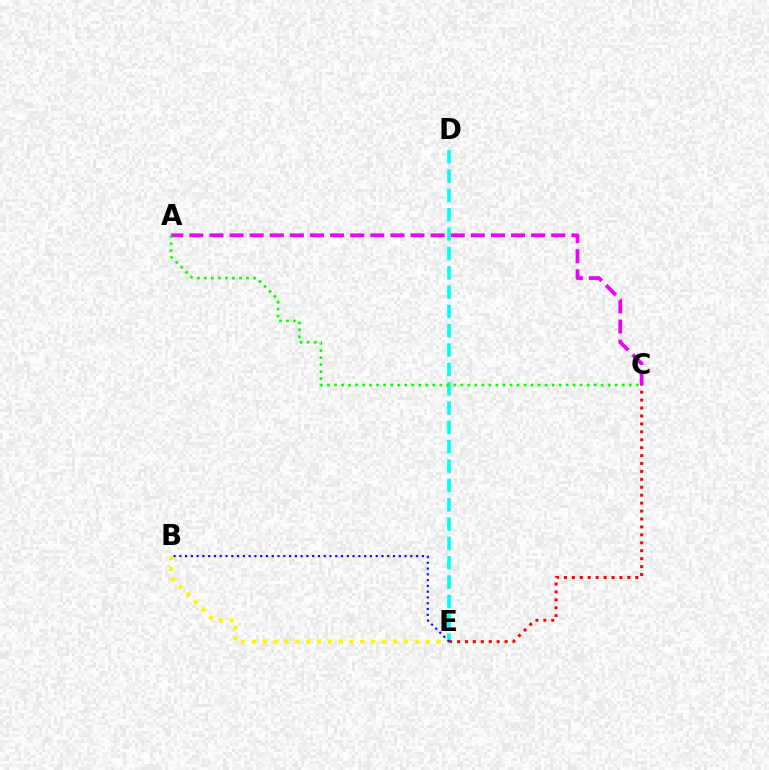{('A', 'C'): [{'color': '#ee00ff', 'line_style': 'dashed', 'thickness': 2.73}, {'color': '#08ff00', 'line_style': 'dotted', 'thickness': 1.91}], ('D', 'E'): [{'color': '#00fff6', 'line_style': 'dashed', 'thickness': 2.63}], ('B', 'E'): [{'color': '#fcf500', 'line_style': 'dotted', 'thickness': 2.95}, {'color': '#0010ff', 'line_style': 'dotted', 'thickness': 1.57}], ('C', 'E'): [{'color': '#ff0000', 'line_style': 'dotted', 'thickness': 2.15}]}